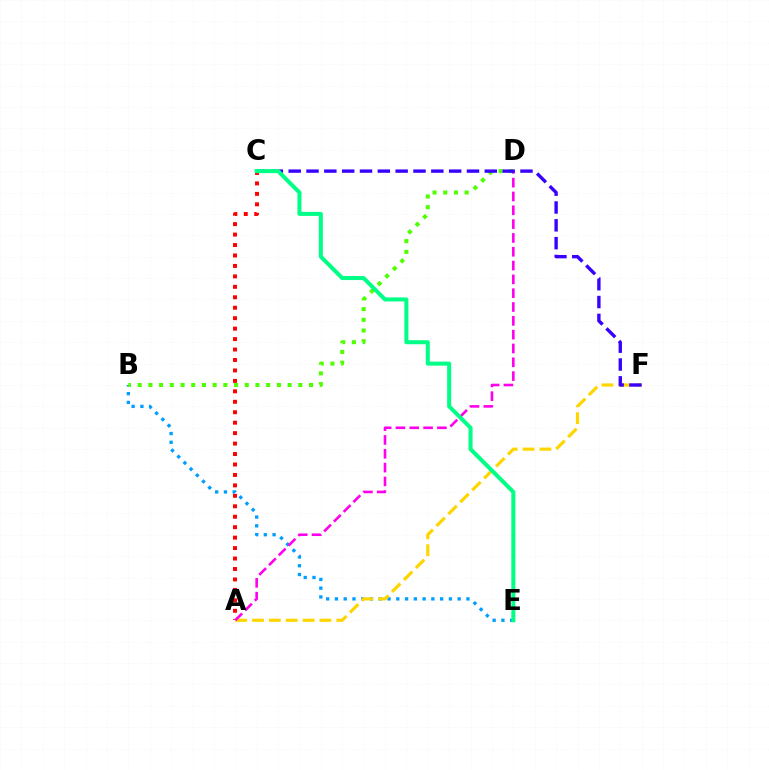{('A', 'C'): [{'color': '#ff0000', 'line_style': 'dotted', 'thickness': 2.84}], ('B', 'E'): [{'color': '#009eff', 'line_style': 'dotted', 'thickness': 2.38}], ('A', 'F'): [{'color': '#ffd500', 'line_style': 'dashed', 'thickness': 2.29}], ('B', 'D'): [{'color': '#4fff00', 'line_style': 'dotted', 'thickness': 2.91}], ('A', 'D'): [{'color': '#ff00ed', 'line_style': 'dashed', 'thickness': 1.88}], ('C', 'F'): [{'color': '#3700ff', 'line_style': 'dashed', 'thickness': 2.42}], ('C', 'E'): [{'color': '#00ff86', 'line_style': 'solid', 'thickness': 2.9}]}